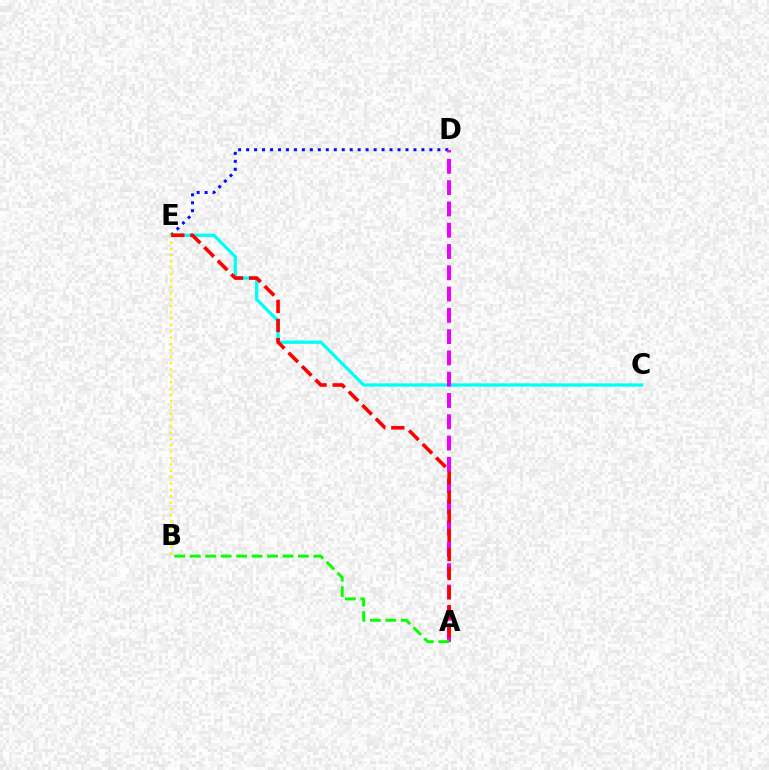{('D', 'E'): [{'color': '#0010ff', 'line_style': 'dotted', 'thickness': 2.17}], ('C', 'E'): [{'color': '#00fff6', 'line_style': 'solid', 'thickness': 2.36}], ('A', 'D'): [{'color': '#ee00ff', 'line_style': 'dashed', 'thickness': 2.89}], ('B', 'E'): [{'color': '#fcf500', 'line_style': 'dotted', 'thickness': 1.72}], ('A', 'B'): [{'color': '#08ff00', 'line_style': 'dashed', 'thickness': 2.1}], ('A', 'E'): [{'color': '#ff0000', 'line_style': 'dashed', 'thickness': 2.6}]}